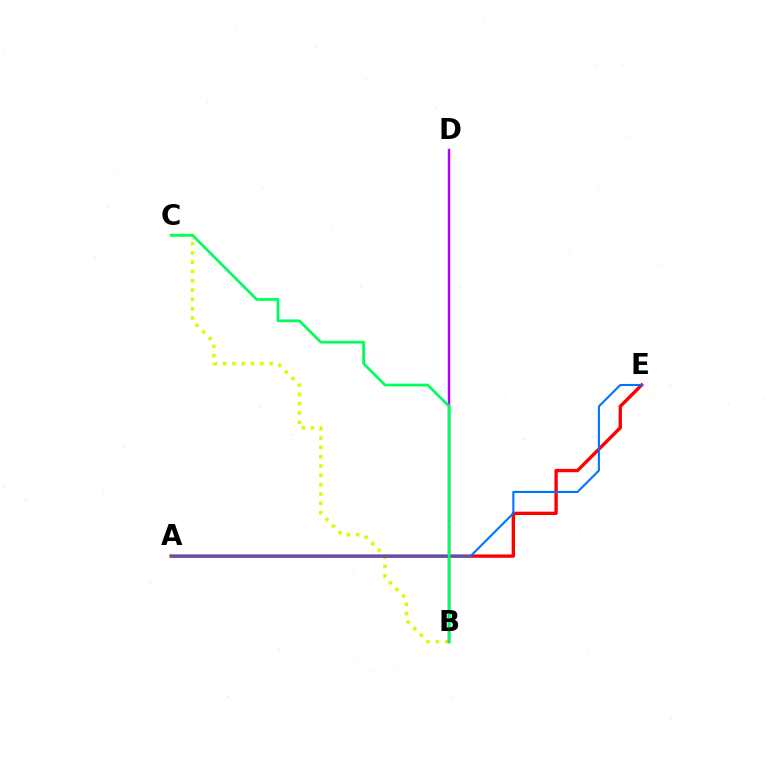{('B', 'C'): [{'color': '#d1ff00', 'line_style': 'dotted', 'thickness': 2.53}, {'color': '#00ff5c', 'line_style': 'solid', 'thickness': 1.99}], ('A', 'E'): [{'color': '#ff0000', 'line_style': 'solid', 'thickness': 2.42}, {'color': '#0074ff', 'line_style': 'solid', 'thickness': 1.5}], ('B', 'D'): [{'color': '#b900ff', 'line_style': 'solid', 'thickness': 1.76}]}